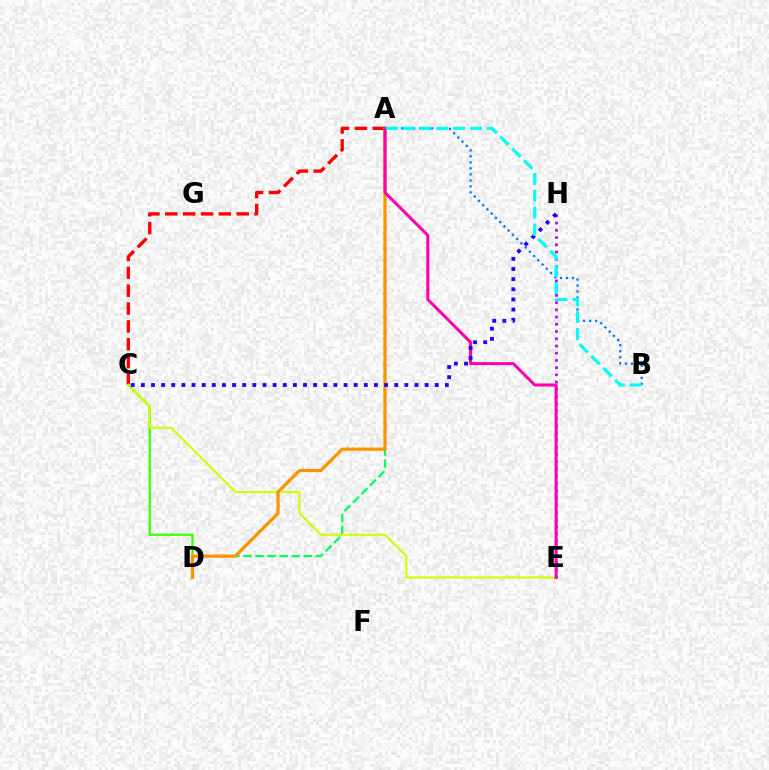{('A', 'B'): [{'color': '#0074ff', 'line_style': 'dotted', 'thickness': 1.63}, {'color': '#00fff6', 'line_style': 'dashed', 'thickness': 2.29}], ('A', 'D'): [{'color': '#00ff5c', 'line_style': 'dashed', 'thickness': 1.63}, {'color': '#ff9400', 'line_style': 'solid', 'thickness': 2.34}], ('E', 'H'): [{'color': '#b900ff', 'line_style': 'dotted', 'thickness': 1.96}], ('A', 'C'): [{'color': '#ff0000', 'line_style': 'dashed', 'thickness': 2.43}], ('C', 'D'): [{'color': '#3dff00', 'line_style': 'solid', 'thickness': 1.62}], ('C', 'E'): [{'color': '#d1ff00', 'line_style': 'solid', 'thickness': 1.53}], ('A', 'E'): [{'color': '#ff00ac', 'line_style': 'solid', 'thickness': 2.18}], ('C', 'H'): [{'color': '#2500ff', 'line_style': 'dotted', 'thickness': 2.75}]}